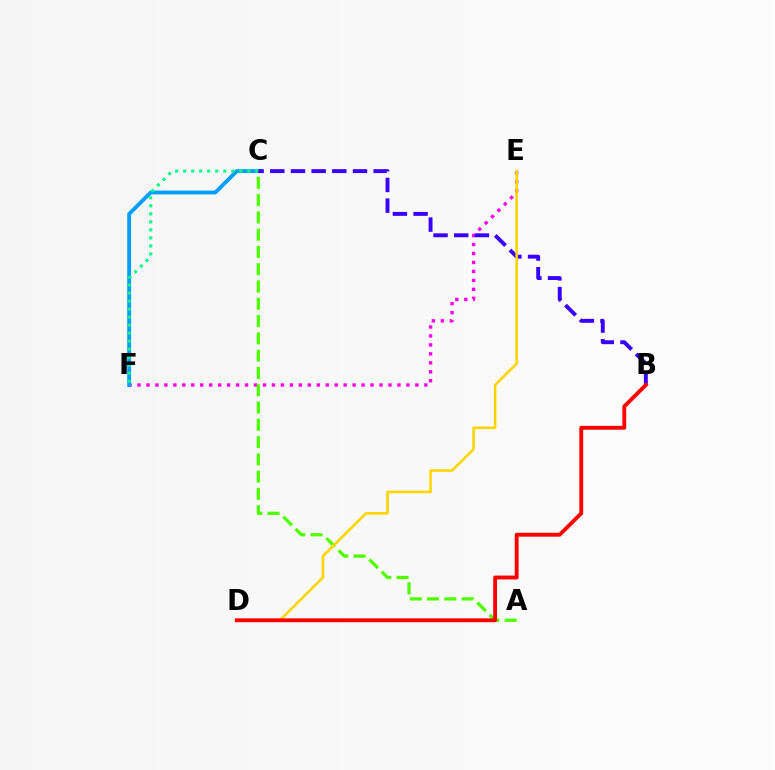{('E', 'F'): [{'color': '#ff00ed', 'line_style': 'dotted', 'thickness': 2.44}], ('C', 'F'): [{'color': '#009eff', 'line_style': 'solid', 'thickness': 2.76}, {'color': '#00ff86', 'line_style': 'dotted', 'thickness': 2.18}], ('A', 'C'): [{'color': '#4fff00', 'line_style': 'dashed', 'thickness': 2.35}], ('B', 'C'): [{'color': '#3700ff', 'line_style': 'dashed', 'thickness': 2.81}], ('D', 'E'): [{'color': '#ffd500', 'line_style': 'solid', 'thickness': 1.88}], ('B', 'D'): [{'color': '#ff0000', 'line_style': 'solid', 'thickness': 2.78}]}